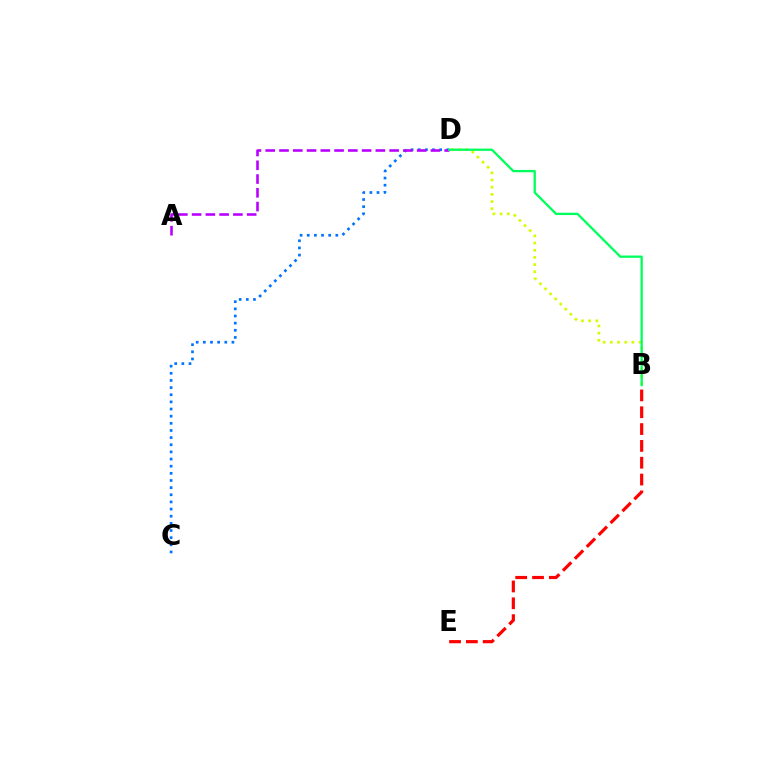{('B', 'D'): [{'color': '#d1ff00', 'line_style': 'dotted', 'thickness': 1.95}, {'color': '#00ff5c', 'line_style': 'solid', 'thickness': 1.65}], ('C', 'D'): [{'color': '#0074ff', 'line_style': 'dotted', 'thickness': 1.94}], ('A', 'D'): [{'color': '#b900ff', 'line_style': 'dashed', 'thickness': 1.87}], ('B', 'E'): [{'color': '#ff0000', 'line_style': 'dashed', 'thickness': 2.29}]}